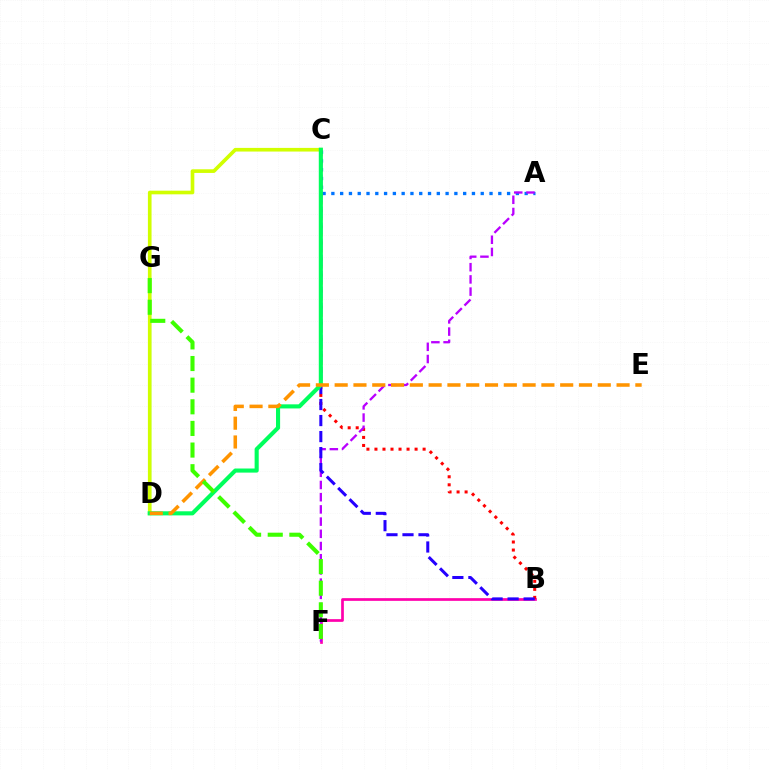{('A', 'C'): [{'color': '#0074ff', 'line_style': 'dotted', 'thickness': 2.39}], ('D', 'G'): [{'color': '#00fff6', 'line_style': 'solid', 'thickness': 1.58}], ('B', 'F'): [{'color': '#ff00ac', 'line_style': 'solid', 'thickness': 1.94}], ('C', 'D'): [{'color': '#d1ff00', 'line_style': 'solid', 'thickness': 2.63}, {'color': '#00ff5c', 'line_style': 'solid', 'thickness': 2.95}], ('B', 'C'): [{'color': '#ff0000', 'line_style': 'dotted', 'thickness': 2.18}, {'color': '#2500ff', 'line_style': 'dashed', 'thickness': 2.18}], ('A', 'F'): [{'color': '#b900ff', 'line_style': 'dashed', 'thickness': 1.66}], ('D', 'E'): [{'color': '#ff9400', 'line_style': 'dashed', 'thickness': 2.55}], ('F', 'G'): [{'color': '#3dff00', 'line_style': 'dashed', 'thickness': 2.94}]}